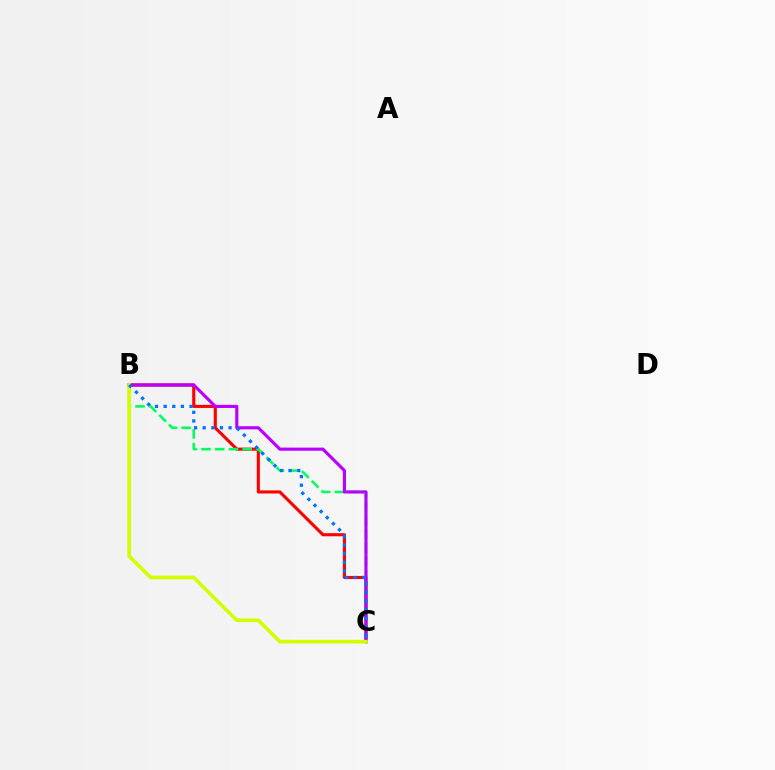{('B', 'C'): [{'color': '#ff0000', 'line_style': 'solid', 'thickness': 2.23}, {'color': '#00ff5c', 'line_style': 'dashed', 'thickness': 1.87}, {'color': '#b900ff', 'line_style': 'solid', 'thickness': 2.25}, {'color': '#d1ff00', 'line_style': 'solid', 'thickness': 2.62}, {'color': '#0074ff', 'line_style': 'dotted', 'thickness': 2.35}]}